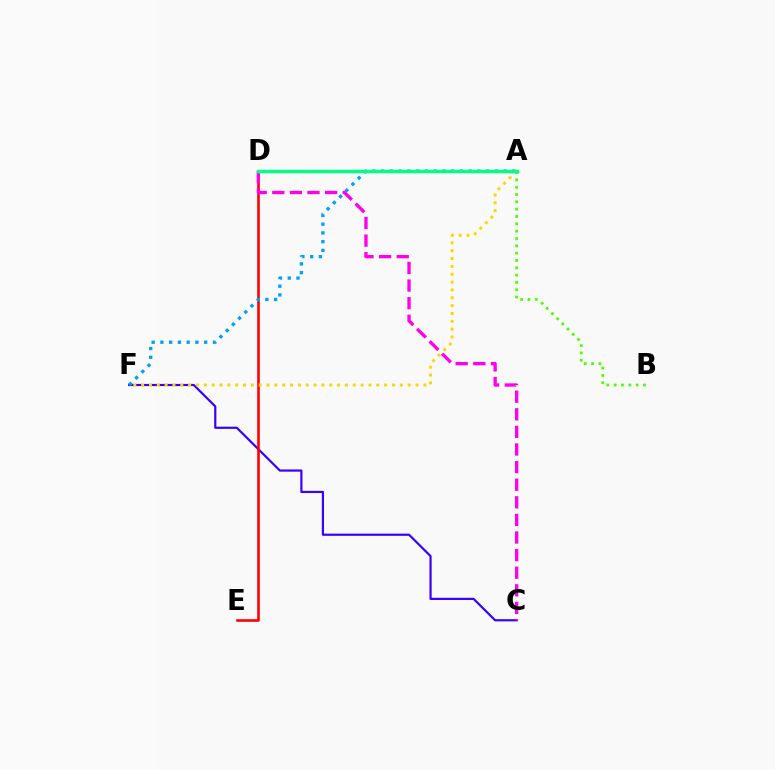{('C', 'F'): [{'color': '#3700ff', 'line_style': 'solid', 'thickness': 1.58}], ('D', 'E'): [{'color': '#ff0000', 'line_style': 'solid', 'thickness': 1.87}], ('A', 'F'): [{'color': '#ffd500', 'line_style': 'dotted', 'thickness': 2.13}, {'color': '#009eff', 'line_style': 'dotted', 'thickness': 2.38}], ('A', 'B'): [{'color': '#4fff00', 'line_style': 'dotted', 'thickness': 1.99}], ('C', 'D'): [{'color': '#ff00ed', 'line_style': 'dashed', 'thickness': 2.39}], ('A', 'D'): [{'color': '#00ff86', 'line_style': 'solid', 'thickness': 2.49}]}